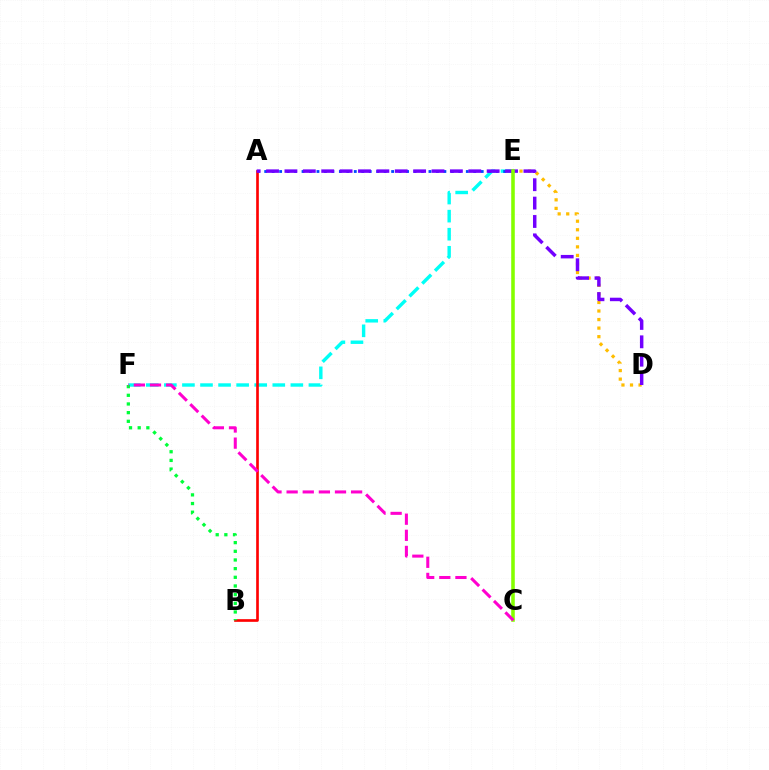{('D', 'E'): [{'color': '#ffbd00', 'line_style': 'dotted', 'thickness': 2.32}], ('E', 'F'): [{'color': '#00fff6', 'line_style': 'dashed', 'thickness': 2.45}], ('A', 'E'): [{'color': '#004bff', 'line_style': 'dotted', 'thickness': 2.03}], ('A', 'B'): [{'color': '#ff0000', 'line_style': 'solid', 'thickness': 1.92}], ('B', 'F'): [{'color': '#00ff39', 'line_style': 'dotted', 'thickness': 2.35}], ('A', 'D'): [{'color': '#7200ff', 'line_style': 'dashed', 'thickness': 2.5}], ('C', 'E'): [{'color': '#84ff00', 'line_style': 'solid', 'thickness': 2.57}], ('C', 'F'): [{'color': '#ff00cf', 'line_style': 'dashed', 'thickness': 2.19}]}